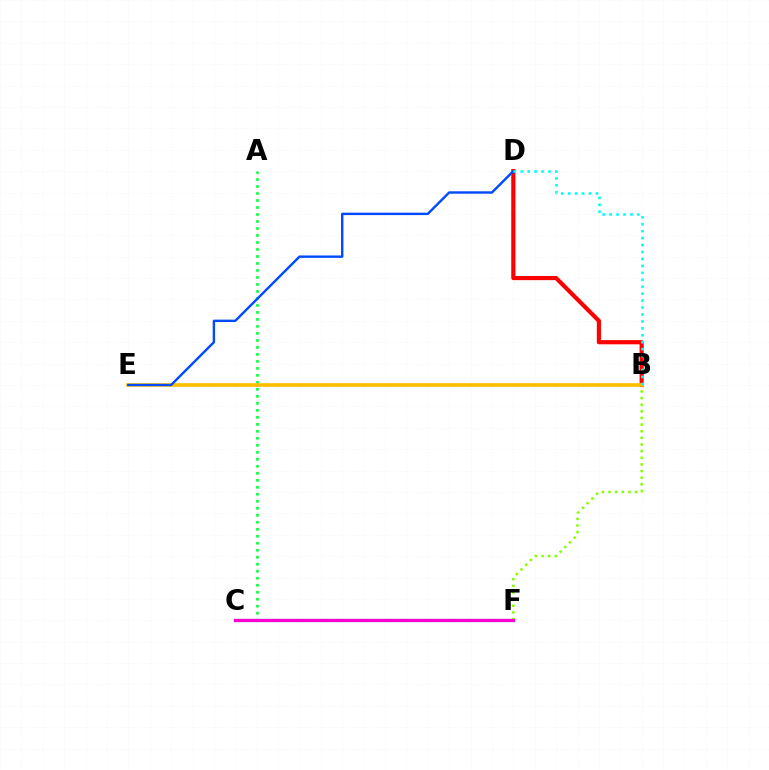{('C', 'F'): [{'color': '#7200ff', 'line_style': 'solid', 'thickness': 2.33}, {'color': '#ff00cf', 'line_style': 'solid', 'thickness': 2.15}], ('B', 'F'): [{'color': '#84ff00', 'line_style': 'dotted', 'thickness': 1.8}], ('A', 'C'): [{'color': '#00ff39', 'line_style': 'dotted', 'thickness': 1.9}], ('B', 'D'): [{'color': '#ff0000', 'line_style': 'solid', 'thickness': 3.0}, {'color': '#00fff6', 'line_style': 'dotted', 'thickness': 1.89}], ('B', 'E'): [{'color': '#ffbd00', 'line_style': 'solid', 'thickness': 2.6}], ('D', 'E'): [{'color': '#004bff', 'line_style': 'solid', 'thickness': 1.73}]}